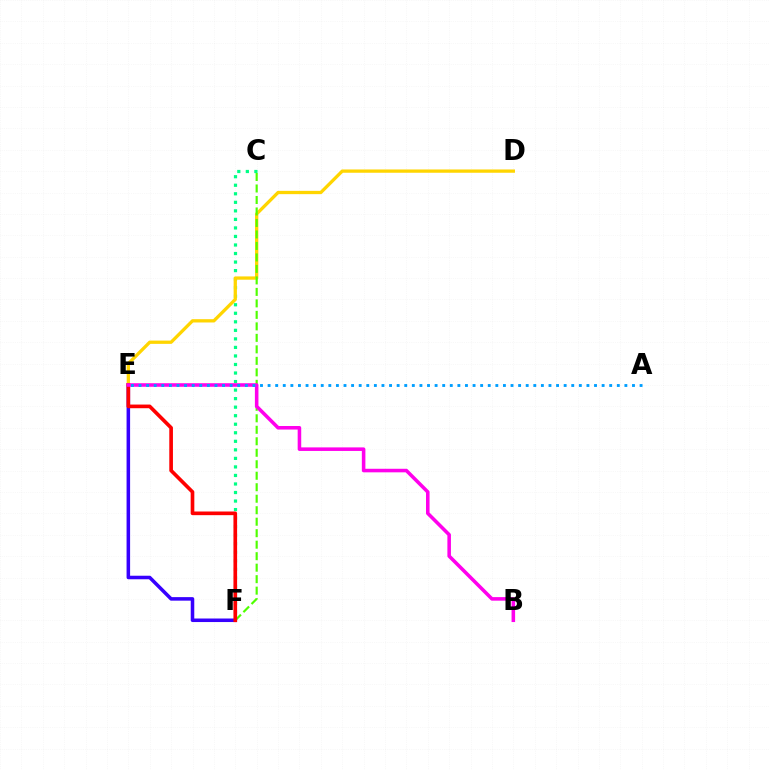{('E', 'F'): [{'color': '#3700ff', 'line_style': 'solid', 'thickness': 2.55}, {'color': '#ff0000', 'line_style': 'solid', 'thickness': 2.63}], ('C', 'F'): [{'color': '#00ff86', 'line_style': 'dotted', 'thickness': 2.32}, {'color': '#4fff00', 'line_style': 'dashed', 'thickness': 1.56}], ('D', 'E'): [{'color': '#ffd500', 'line_style': 'solid', 'thickness': 2.37}], ('B', 'E'): [{'color': '#ff00ed', 'line_style': 'solid', 'thickness': 2.56}], ('A', 'E'): [{'color': '#009eff', 'line_style': 'dotted', 'thickness': 2.06}]}